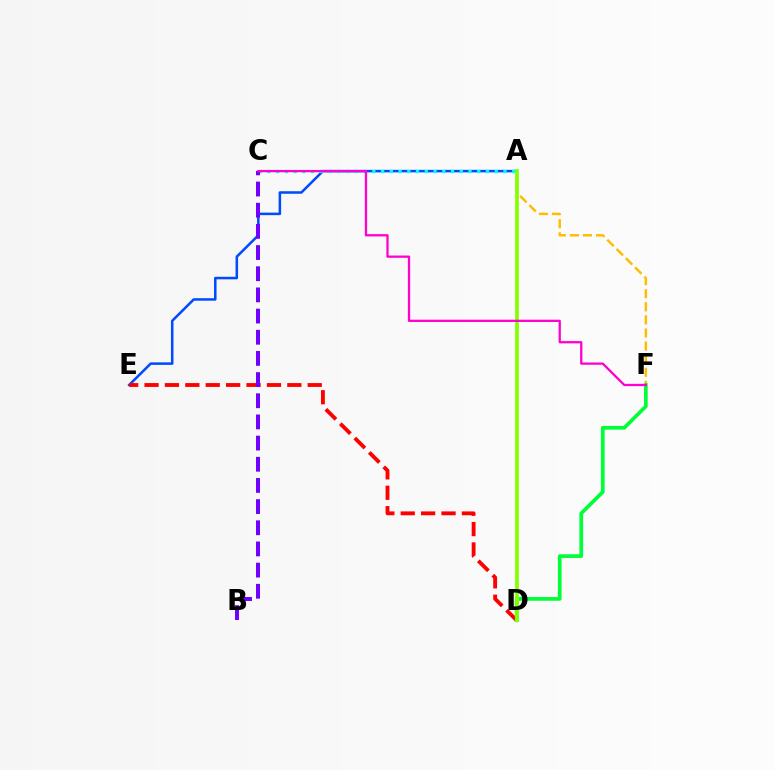{('A', 'E'): [{'color': '#004bff', 'line_style': 'solid', 'thickness': 1.82}], ('A', 'F'): [{'color': '#ffbd00', 'line_style': 'dashed', 'thickness': 1.78}], ('D', 'E'): [{'color': '#ff0000', 'line_style': 'dashed', 'thickness': 2.77}], ('A', 'C'): [{'color': '#00fff6', 'line_style': 'dotted', 'thickness': 2.38}], ('B', 'C'): [{'color': '#7200ff', 'line_style': 'dashed', 'thickness': 2.88}], ('D', 'F'): [{'color': '#00ff39', 'line_style': 'solid', 'thickness': 2.67}], ('A', 'D'): [{'color': '#84ff00', 'line_style': 'solid', 'thickness': 2.66}], ('C', 'F'): [{'color': '#ff00cf', 'line_style': 'solid', 'thickness': 1.64}]}